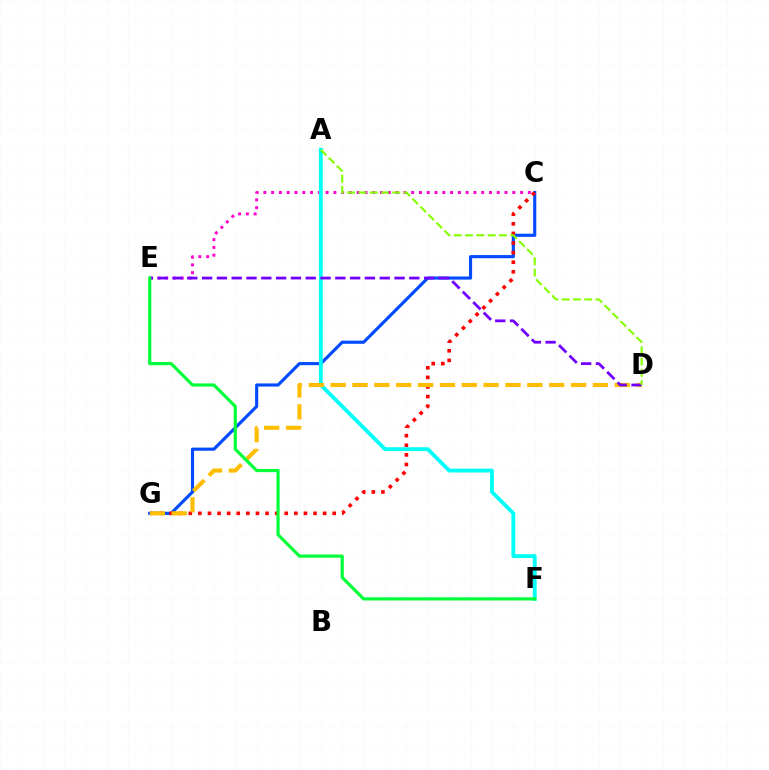{('C', 'E'): [{'color': '#ff00cf', 'line_style': 'dotted', 'thickness': 2.11}], ('C', 'G'): [{'color': '#004bff', 'line_style': 'solid', 'thickness': 2.26}, {'color': '#ff0000', 'line_style': 'dotted', 'thickness': 2.61}], ('A', 'F'): [{'color': '#00fff6', 'line_style': 'solid', 'thickness': 2.76}], ('D', 'G'): [{'color': '#ffbd00', 'line_style': 'dashed', 'thickness': 2.97}], ('D', 'E'): [{'color': '#7200ff', 'line_style': 'dashed', 'thickness': 2.01}], ('A', 'D'): [{'color': '#84ff00', 'line_style': 'dashed', 'thickness': 1.54}], ('E', 'F'): [{'color': '#00ff39', 'line_style': 'solid', 'thickness': 2.29}]}